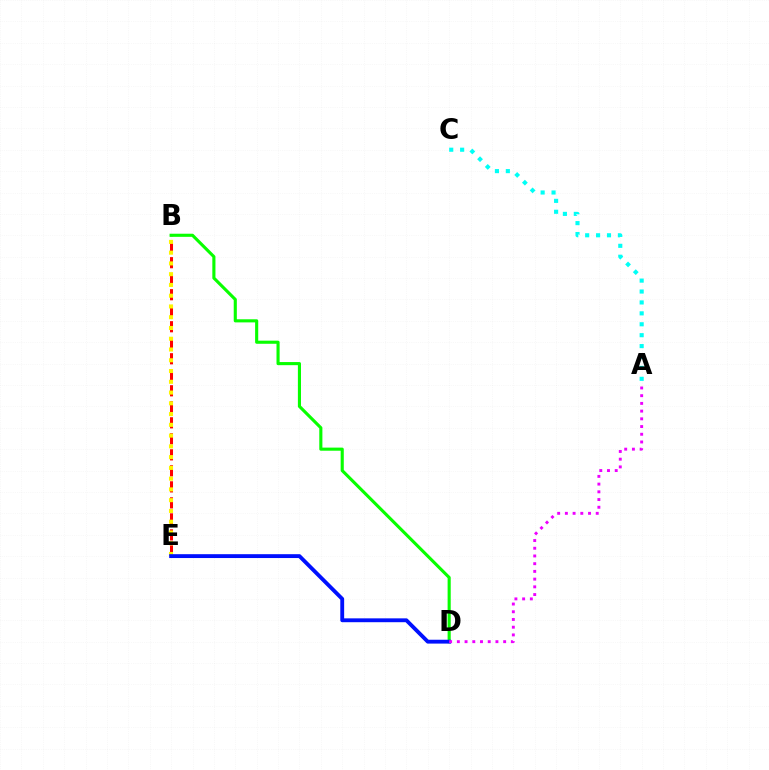{('B', 'E'): [{'color': '#ff0000', 'line_style': 'dashed', 'thickness': 2.18}, {'color': '#fcf500', 'line_style': 'dotted', 'thickness': 2.92}], ('B', 'D'): [{'color': '#08ff00', 'line_style': 'solid', 'thickness': 2.24}], ('A', 'C'): [{'color': '#00fff6', 'line_style': 'dotted', 'thickness': 2.97}], ('D', 'E'): [{'color': '#0010ff', 'line_style': 'solid', 'thickness': 2.78}], ('A', 'D'): [{'color': '#ee00ff', 'line_style': 'dotted', 'thickness': 2.1}]}